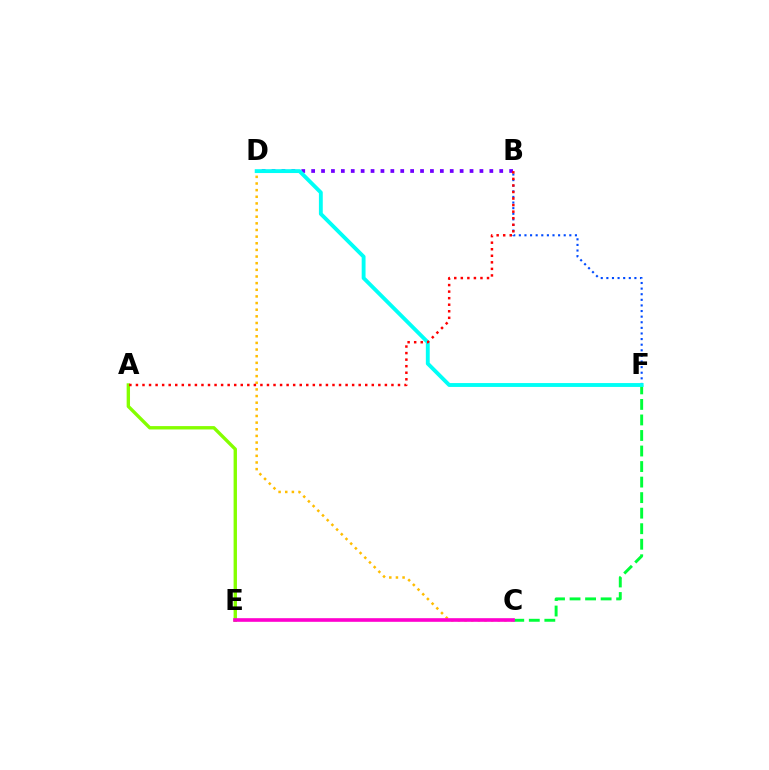{('B', 'D'): [{'color': '#7200ff', 'line_style': 'dotted', 'thickness': 2.69}], ('C', 'D'): [{'color': '#ffbd00', 'line_style': 'dotted', 'thickness': 1.8}], ('A', 'E'): [{'color': '#84ff00', 'line_style': 'solid', 'thickness': 2.42}], ('C', 'F'): [{'color': '#00ff39', 'line_style': 'dashed', 'thickness': 2.11}], ('B', 'F'): [{'color': '#004bff', 'line_style': 'dotted', 'thickness': 1.52}], ('D', 'F'): [{'color': '#00fff6', 'line_style': 'solid', 'thickness': 2.78}], ('A', 'B'): [{'color': '#ff0000', 'line_style': 'dotted', 'thickness': 1.78}], ('C', 'E'): [{'color': '#ff00cf', 'line_style': 'solid', 'thickness': 2.62}]}